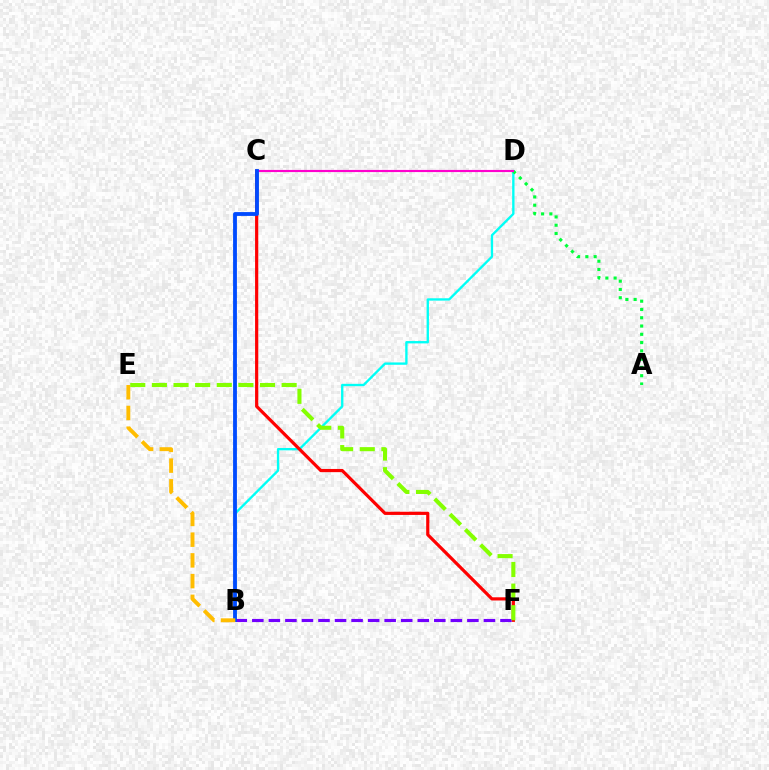{('B', 'D'): [{'color': '#00fff6', 'line_style': 'solid', 'thickness': 1.69}], ('A', 'D'): [{'color': '#00ff39', 'line_style': 'dotted', 'thickness': 2.25}], ('C', 'F'): [{'color': '#ff0000', 'line_style': 'solid', 'thickness': 2.3}], ('C', 'D'): [{'color': '#ff00cf', 'line_style': 'solid', 'thickness': 1.55}], ('B', 'F'): [{'color': '#7200ff', 'line_style': 'dashed', 'thickness': 2.25}], ('B', 'C'): [{'color': '#004bff', 'line_style': 'solid', 'thickness': 2.76}], ('B', 'E'): [{'color': '#ffbd00', 'line_style': 'dashed', 'thickness': 2.82}], ('E', 'F'): [{'color': '#84ff00', 'line_style': 'dashed', 'thickness': 2.94}]}